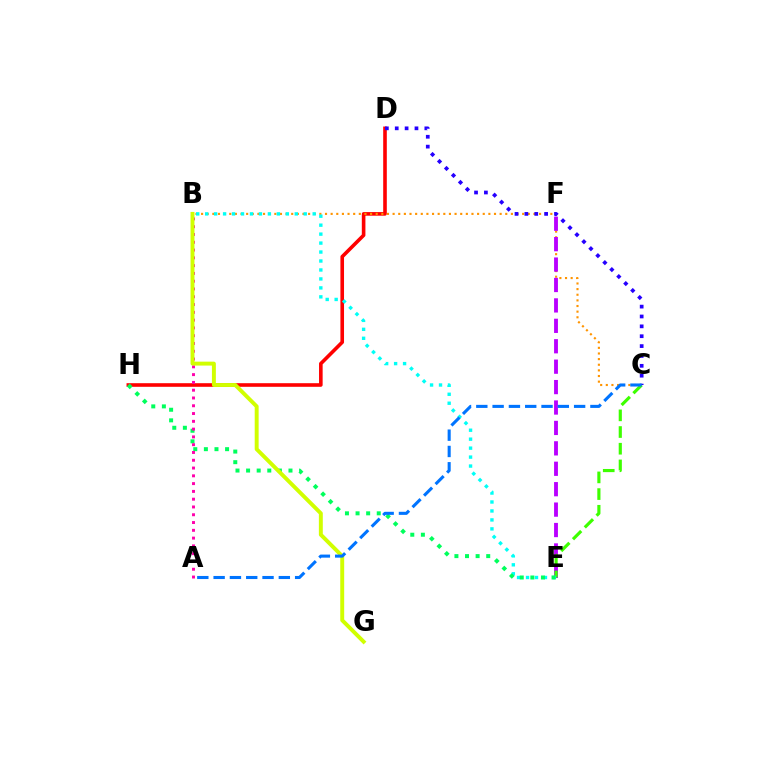{('D', 'H'): [{'color': '#ff0000', 'line_style': 'solid', 'thickness': 2.6}], ('B', 'C'): [{'color': '#ff9400', 'line_style': 'dotted', 'thickness': 1.53}], ('E', 'F'): [{'color': '#b900ff', 'line_style': 'dashed', 'thickness': 2.77}], ('C', 'E'): [{'color': '#3dff00', 'line_style': 'dashed', 'thickness': 2.27}], ('C', 'D'): [{'color': '#2500ff', 'line_style': 'dotted', 'thickness': 2.68}], ('B', 'E'): [{'color': '#00fff6', 'line_style': 'dotted', 'thickness': 2.43}], ('E', 'H'): [{'color': '#00ff5c', 'line_style': 'dotted', 'thickness': 2.88}], ('A', 'B'): [{'color': '#ff00ac', 'line_style': 'dotted', 'thickness': 2.12}], ('B', 'G'): [{'color': '#d1ff00', 'line_style': 'solid', 'thickness': 2.83}], ('A', 'C'): [{'color': '#0074ff', 'line_style': 'dashed', 'thickness': 2.21}]}